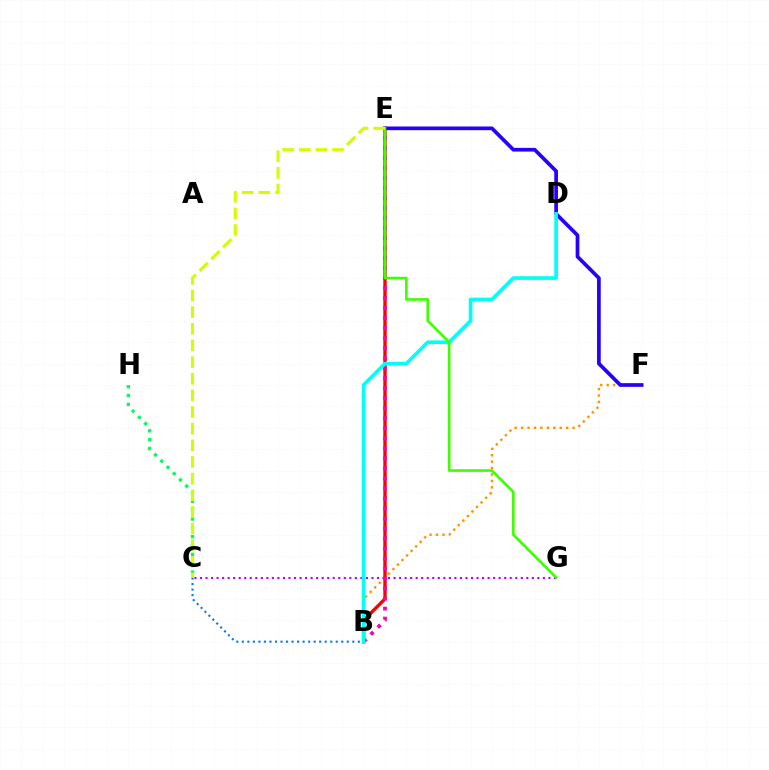{('C', 'G'): [{'color': '#b900ff', 'line_style': 'dotted', 'thickness': 1.5}], ('B', 'C'): [{'color': '#0074ff', 'line_style': 'dotted', 'thickness': 1.5}], ('B', 'F'): [{'color': '#ff9400', 'line_style': 'dotted', 'thickness': 1.75}], ('B', 'E'): [{'color': '#ff0000', 'line_style': 'solid', 'thickness': 2.42}, {'color': '#ff00ac', 'line_style': 'dotted', 'thickness': 2.72}], ('C', 'H'): [{'color': '#00ff5c', 'line_style': 'dotted', 'thickness': 2.4}], ('E', 'F'): [{'color': '#2500ff', 'line_style': 'solid', 'thickness': 2.66}], ('B', 'D'): [{'color': '#00fff6', 'line_style': 'solid', 'thickness': 2.64}], ('E', 'G'): [{'color': '#3dff00', 'line_style': 'solid', 'thickness': 1.88}], ('C', 'E'): [{'color': '#d1ff00', 'line_style': 'dashed', 'thickness': 2.26}]}